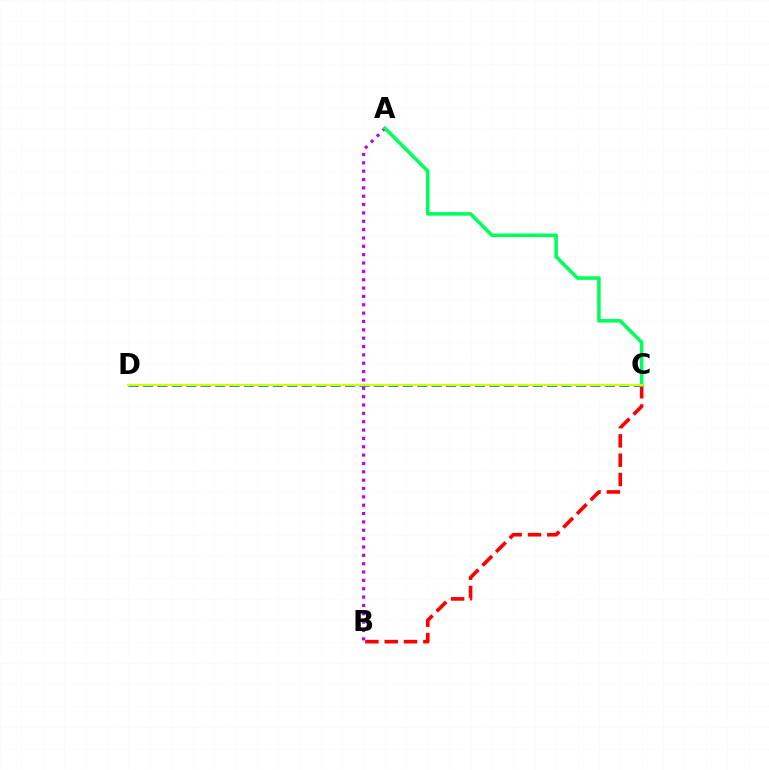{('A', 'B'): [{'color': '#b900ff', 'line_style': 'dotted', 'thickness': 2.27}], ('C', 'D'): [{'color': '#0074ff', 'line_style': 'dashed', 'thickness': 1.96}, {'color': '#d1ff00', 'line_style': 'solid', 'thickness': 1.52}], ('B', 'C'): [{'color': '#ff0000', 'line_style': 'dashed', 'thickness': 2.63}], ('A', 'C'): [{'color': '#00ff5c', 'line_style': 'solid', 'thickness': 2.58}]}